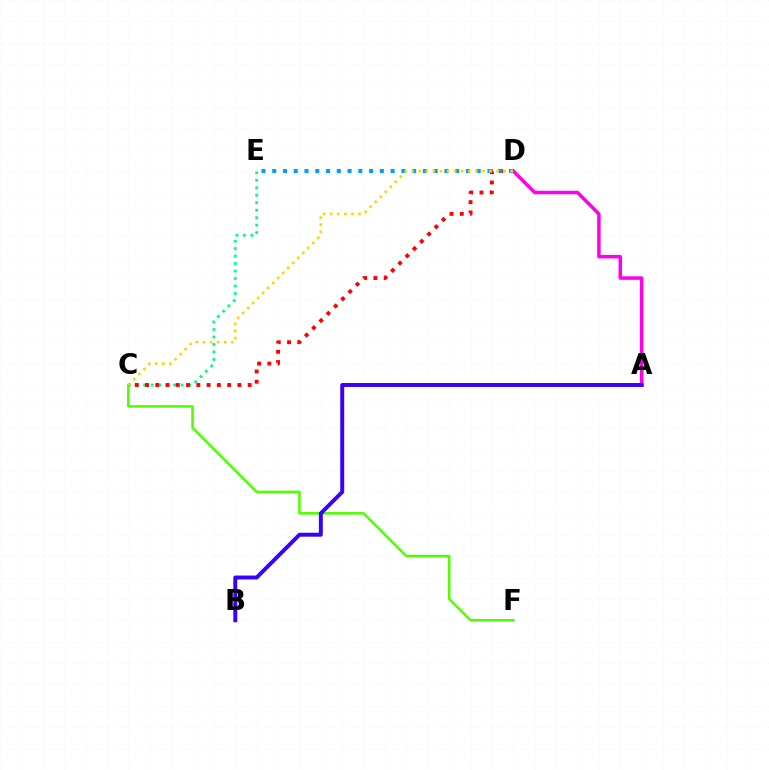{('C', 'F'): [{'color': '#4fff00', 'line_style': 'solid', 'thickness': 1.85}], ('C', 'E'): [{'color': '#00ff86', 'line_style': 'dotted', 'thickness': 2.03}], ('A', 'D'): [{'color': '#ff00ed', 'line_style': 'solid', 'thickness': 2.52}], ('A', 'B'): [{'color': '#3700ff', 'line_style': 'solid', 'thickness': 2.83}], ('C', 'D'): [{'color': '#ff0000', 'line_style': 'dotted', 'thickness': 2.79}, {'color': '#ffd500', 'line_style': 'dotted', 'thickness': 1.92}], ('D', 'E'): [{'color': '#009eff', 'line_style': 'dotted', 'thickness': 2.92}]}